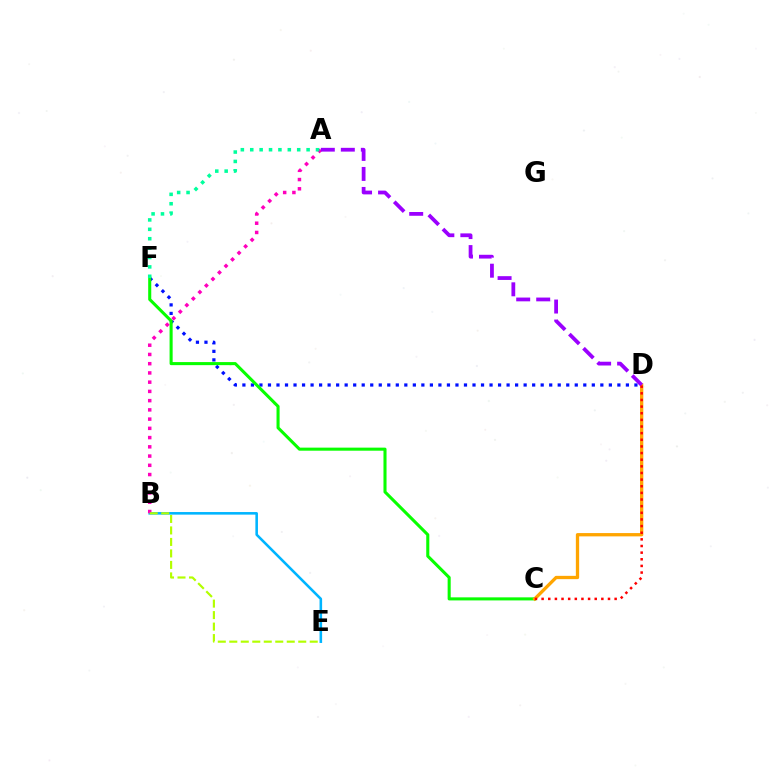{('B', 'E'): [{'color': '#00b5ff', 'line_style': 'solid', 'thickness': 1.86}, {'color': '#b3ff00', 'line_style': 'dashed', 'thickness': 1.56}], ('D', 'F'): [{'color': '#0010ff', 'line_style': 'dotted', 'thickness': 2.32}], ('C', 'F'): [{'color': '#08ff00', 'line_style': 'solid', 'thickness': 2.21}], ('C', 'D'): [{'color': '#ffa500', 'line_style': 'solid', 'thickness': 2.38}, {'color': '#ff0000', 'line_style': 'dotted', 'thickness': 1.8}], ('A', 'B'): [{'color': '#ff00bd', 'line_style': 'dotted', 'thickness': 2.51}], ('A', 'D'): [{'color': '#9b00ff', 'line_style': 'dashed', 'thickness': 2.72}], ('A', 'F'): [{'color': '#00ff9d', 'line_style': 'dotted', 'thickness': 2.55}]}